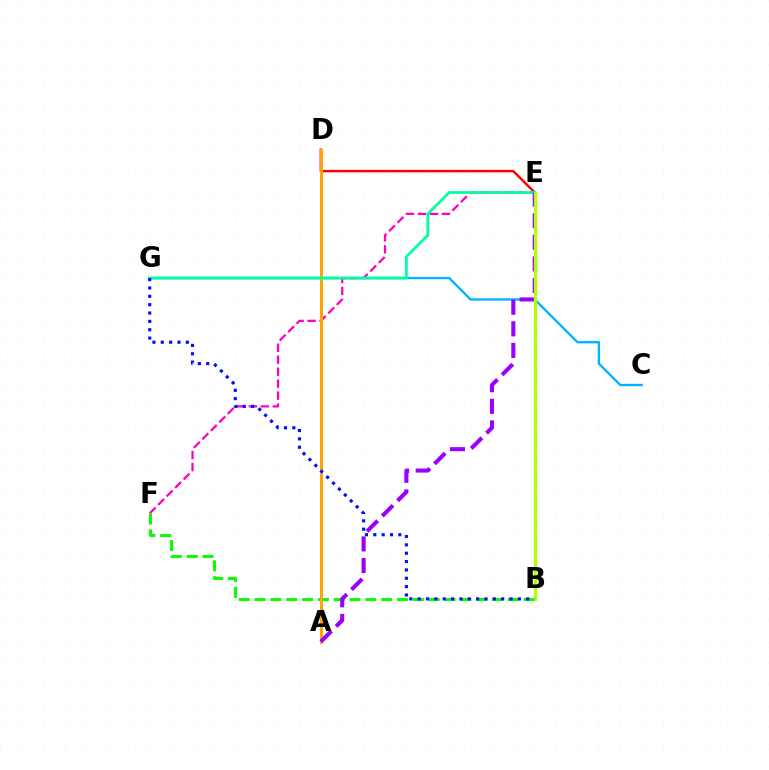{('C', 'G'): [{'color': '#00b5ff', 'line_style': 'solid', 'thickness': 1.69}], ('E', 'F'): [{'color': '#ff00bd', 'line_style': 'dashed', 'thickness': 1.63}], ('B', 'F'): [{'color': '#08ff00', 'line_style': 'dashed', 'thickness': 2.15}], ('D', 'E'): [{'color': '#ff0000', 'line_style': 'solid', 'thickness': 1.75}], ('A', 'D'): [{'color': '#ffa500', 'line_style': 'solid', 'thickness': 2.13}], ('E', 'G'): [{'color': '#00ff9d', 'line_style': 'solid', 'thickness': 1.97}], ('A', 'E'): [{'color': '#9b00ff', 'line_style': 'dashed', 'thickness': 2.93}], ('B', 'E'): [{'color': '#b3ff00', 'line_style': 'solid', 'thickness': 2.3}], ('B', 'G'): [{'color': '#0010ff', 'line_style': 'dotted', 'thickness': 2.27}]}